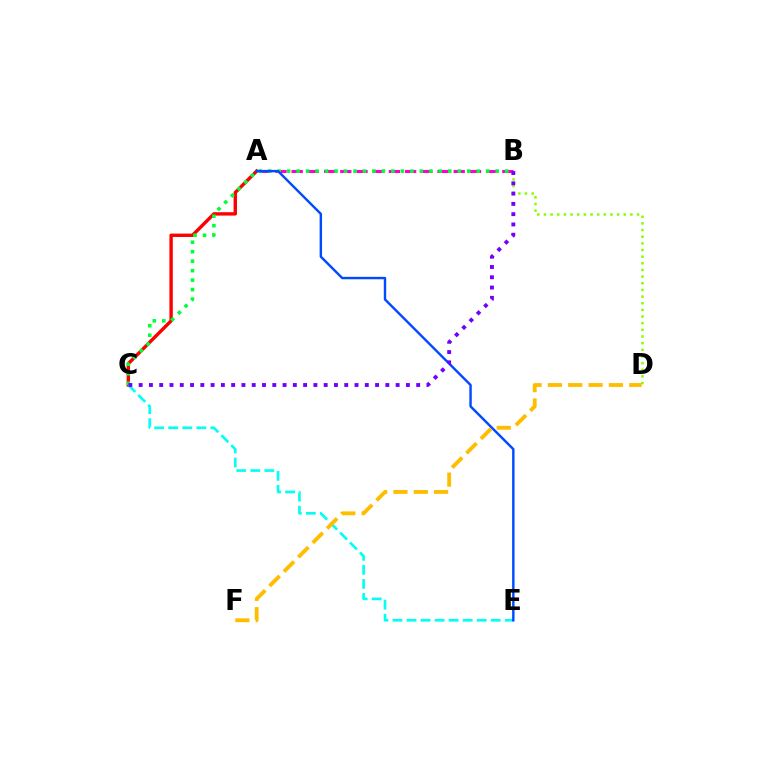{('A', 'C'): [{'color': '#ff0000', 'line_style': 'solid', 'thickness': 2.44}], ('C', 'E'): [{'color': '#00fff6', 'line_style': 'dashed', 'thickness': 1.91}], ('B', 'D'): [{'color': '#84ff00', 'line_style': 'dotted', 'thickness': 1.81}], ('A', 'B'): [{'color': '#ff00cf', 'line_style': 'dashed', 'thickness': 2.2}], ('B', 'C'): [{'color': '#00ff39', 'line_style': 'dotted', 'thickness': 2.58}, {'color': '#7200ff', 'line_style': 'dotted', 'thickness': 2.79}], ('A', 'E'): [{'color': '#004bff', 'line_style': 'solid', 'thickness': 1.74}], ('D', 'F'): [{'color': '#ffbd00', 'line_style': 'dashed', 'thickness': 2.76}]}